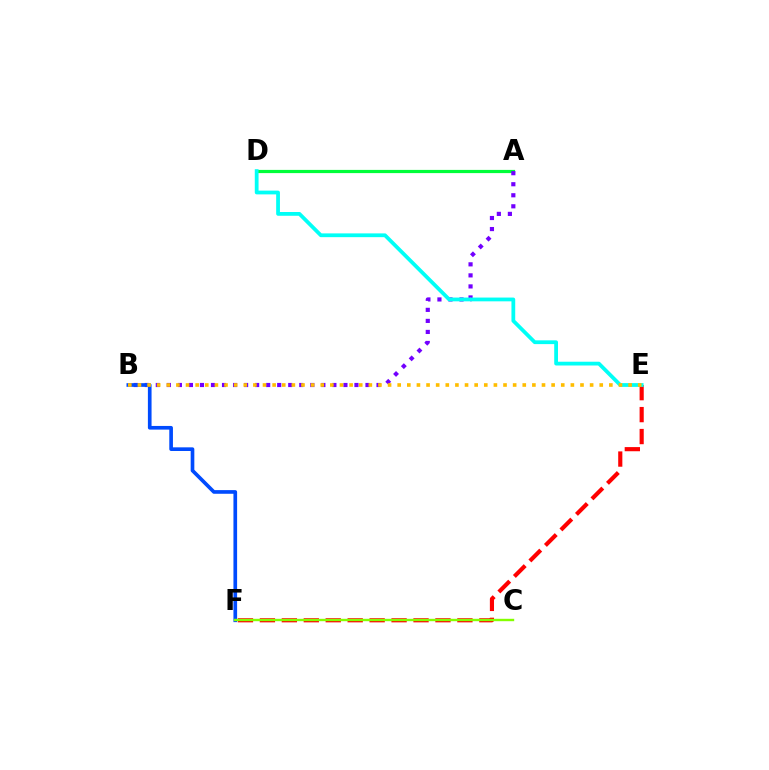{('A', 'D'): [{'color': '#ff00cf', 'line_style': 'solid', 'thickness': 2.01}, {'color': '#00ff39', 'line_style': 'solid', 'thickness': 2.31}], ('A', 'B'): [{'color': '#7200ff', 'line_style': 'dotted', 'thickness': 3.0}], ('E', 'F'): [{'color': '#ff0000', 'line_style': 'dashed', 'thickness': 2.98}], ('B', 'F'): [{'color': '#004bff', 'line_style': 'solid', 'thickness': 2.64}], ('D', 'E'): [{'color': '#00fff6', 'line_style': 'solid', 'thickness': 2.72}], ('C', 'F'): [{'color': '#84ff00', 'line_style': 'solid', 'thickness': 1.73}], ('B', 'E'): [{'color': '#ffbd00', 'line_style': 'dotted', 'thickness': 2.61}]}